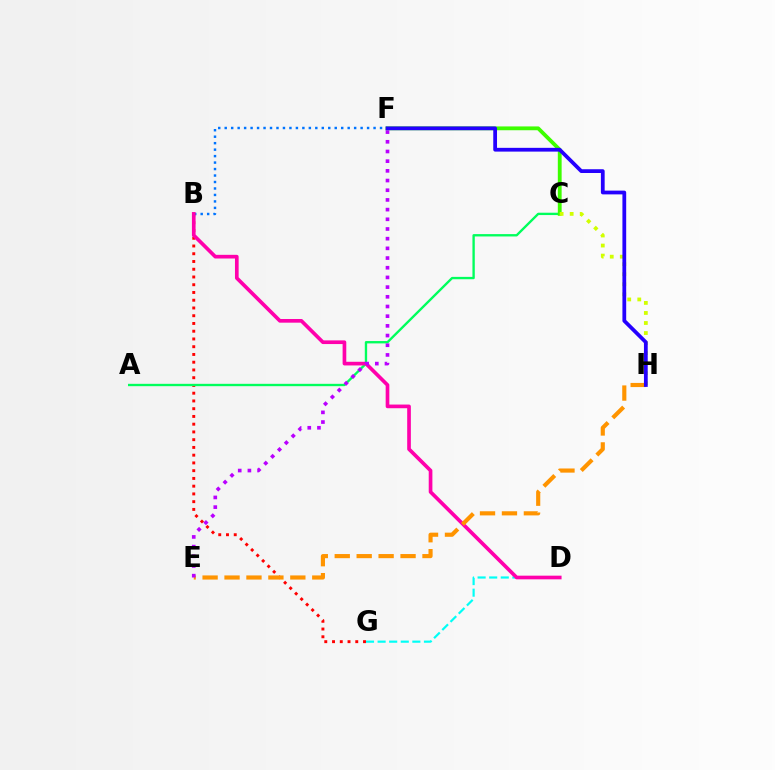{('B', 'G'): [{'color': '#ff0000', 'line_style': 'dotted', 'thickness': 2.1}], ('D', 'G'): [{'color': '#00fff6', 'line_style': 'dashed', 'thickness': 1.57}], ('B', 'F'): [{'color': '#0074ff', 'line_style': 'dotted', 'thickness': 1.76}], ('A', 'C'): [{'color': '#00ff5c', 'line_style': 'solid', 'thickness': 1.69}], ('C', 'F'): [{'color': '#3dff00', 'line_style': 'solid', 'thickness': 2.75}], ('C', 'H'): [{'color': '#d1ff00', 'line_style': 'dotted', 'thickness': 2.73}], ('B', 'D'): [{'color': '#ff00ac', 'line_style': 'solid', 'thickness': 2.64}], ('E', 'H'): [{'color': '#ff9400', 'line_style': 'dashed', 'thickness': 2.98}], ('E', 'F'): [{'color': '#b900ff', 'line_style': 'dotted', 'thickness': 2.63}], ('F', 'H'): [{'color': '#2500ff', 'line_style': 'solid', 'thickness': 2.71}]}